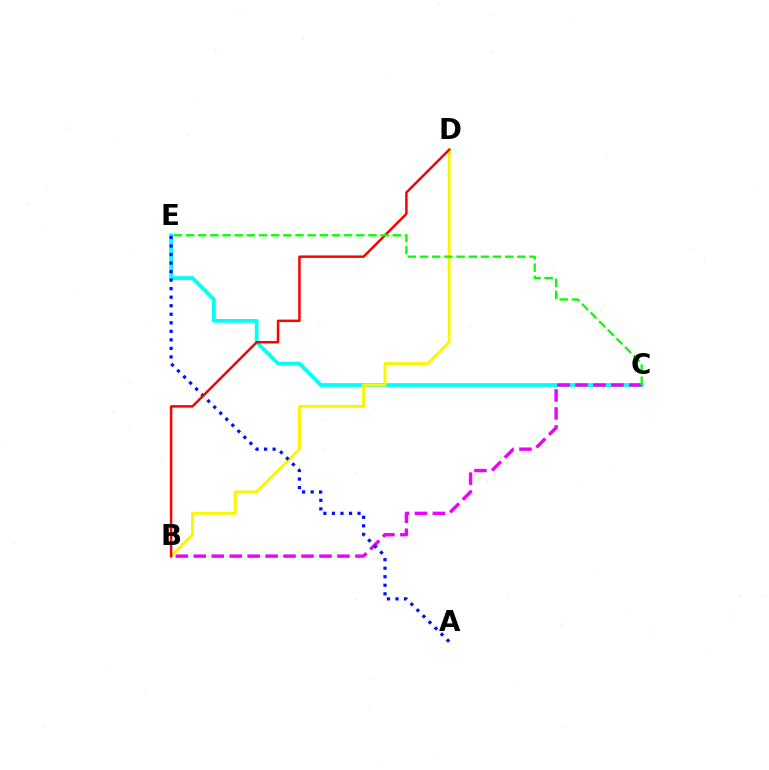{('C', 'E'): [{'color': '#00fff6', 'line_style': 'solid', 'thickness': 2.71}, {'color': '#08ff00', 'line_style': 'dashed', 'thickness': 1.65}], ('B', 'D'): [{'color': '#fcf500', 'line_style': 'solid', 'thickness': 2.1}, {'color': '#ff0000', 'line_style': 'solid', 'thickness': 1.79}], ('B', 'C'): [{'color': '#ee00ff', 'line_style': 'dashed', 'thickness': 2.44}], ('A', 'E'): [{'color': '#0010ff', 'line_style': 'dotted', 'thickness': 2.32}]}